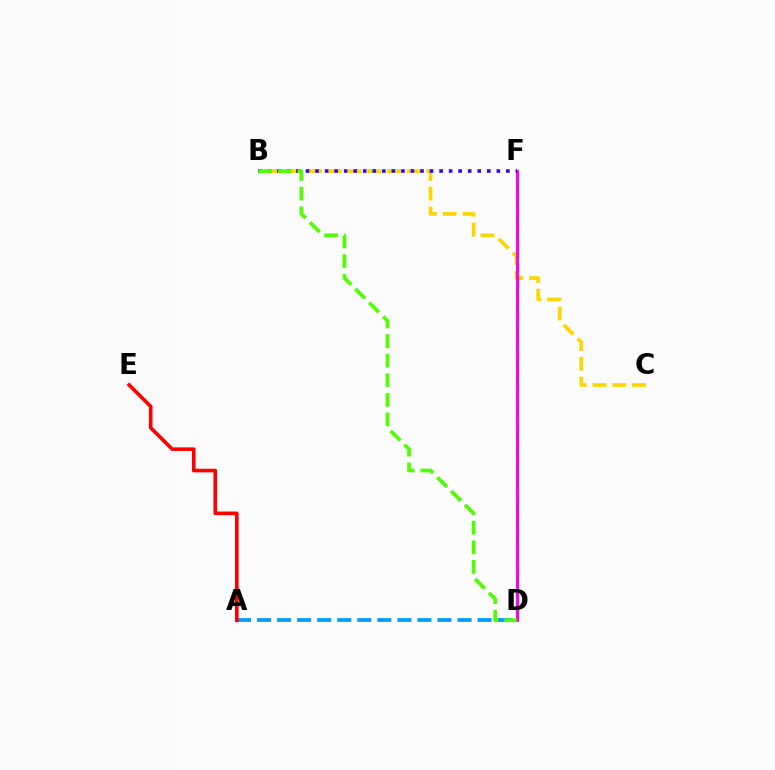{('D', 'F'): [{'color': '#00ff86', 'line_style': 'dashed', 'thickness': 2.44}, {'color': '#ff00ed', 'line_style': 'solid', 'thickness': 2.19}], ('B', 'C'): [{'color': '#ffd500', 'line_style': 'dashed', 'thickness': 2.68}], ('B', 'F'): [{'color': '#3700ff', 'line_style': 'dotted', 'thickness': 2.59}], ('A', 'D'): [{'color': '#009eff', 'line_style': 'dashed', 'thickness': 2.72}], ('A', 'E'): [{'color': '#ff0000', 'line_style': 'solid', 'thickness': 2.62}], ('B', 'D'): [{'color': '#4fff00', 'line_style': 'dashed', 'thickness': 2.66}]}